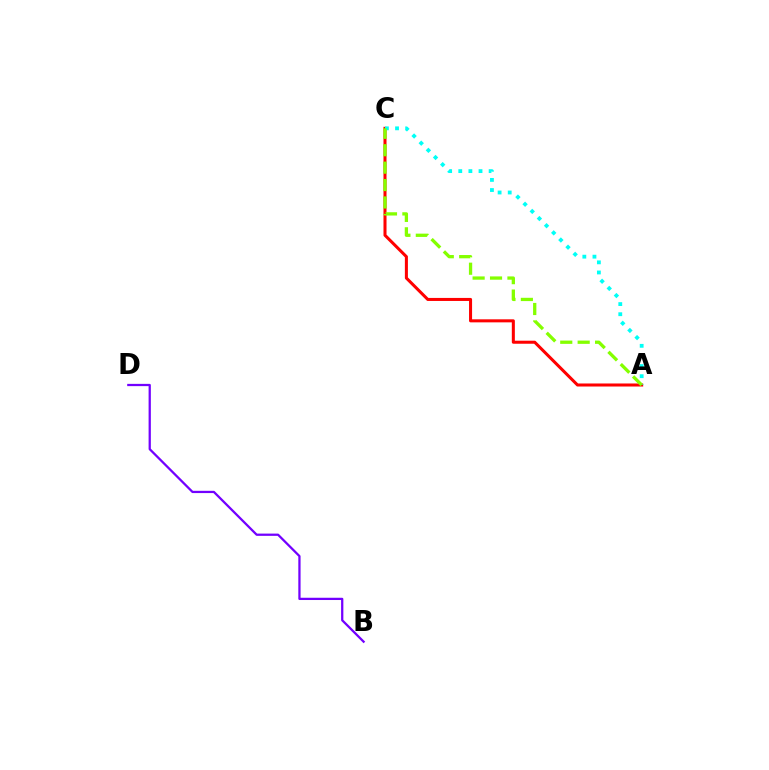{('A', 'C'): [{'color': '#ff0000', 'line_style': 'solid', 'thickness': 2.19}, {'color': '#00fff6', 'line_style': 'dotted', 'thickness': 2.75}, {'color': '#84ff00', 'line_style': 'dashed', 'thickness': 2.37}], ('B', 'D'): [{'color': '#7200ff', 'line_style': 'solid', 'thickness': 1.63}]}